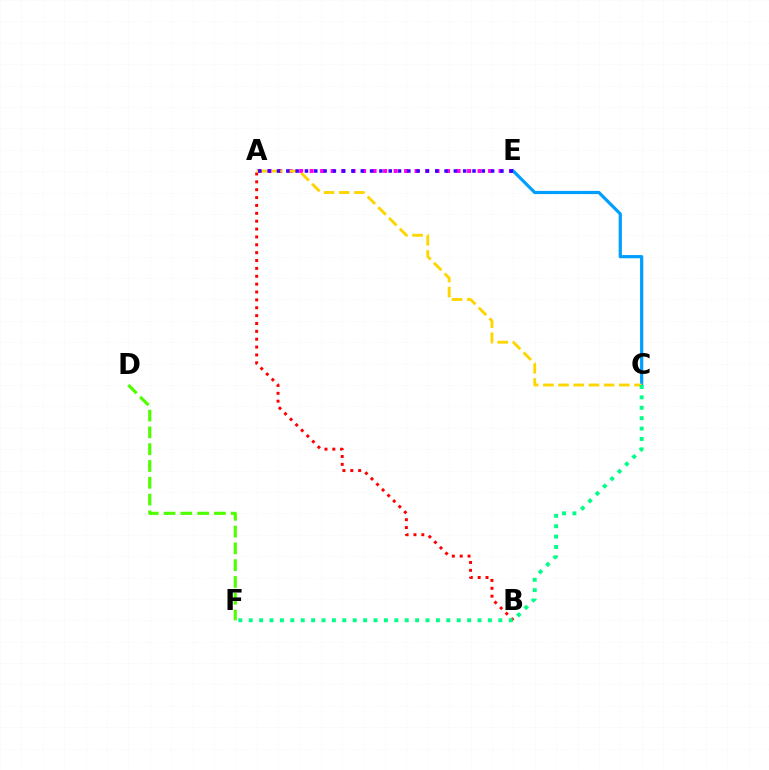{('A', 'B'): [{'color': '#ff0000', 'line_style': 'dotted', 'thickness': 2.14}], ('C', 'E'): [{'color': '#009eff', 'line_style': 'solid', 'thickness': 2.31}], ('A', 'E'): [{'color': '#ff00ed', 'line_style': 'dotted', 'thickness': 2.85}, {'color': '#3700ff', 'line_style': 'dotted', 'thickness': 2.53}], ('A', 'C'): [{'color': '#ffd500', 'line_style': 'dashed', 'thickness': 2.06}], ('C', 'F'): [{'color': '#00ff86', 'line_style': 'dotted', 'thickness': 2.83}], ('D', 'F'): [{'color': '#4fff00', 'line_style': 'dashed', 'thickness': 2.28}]}